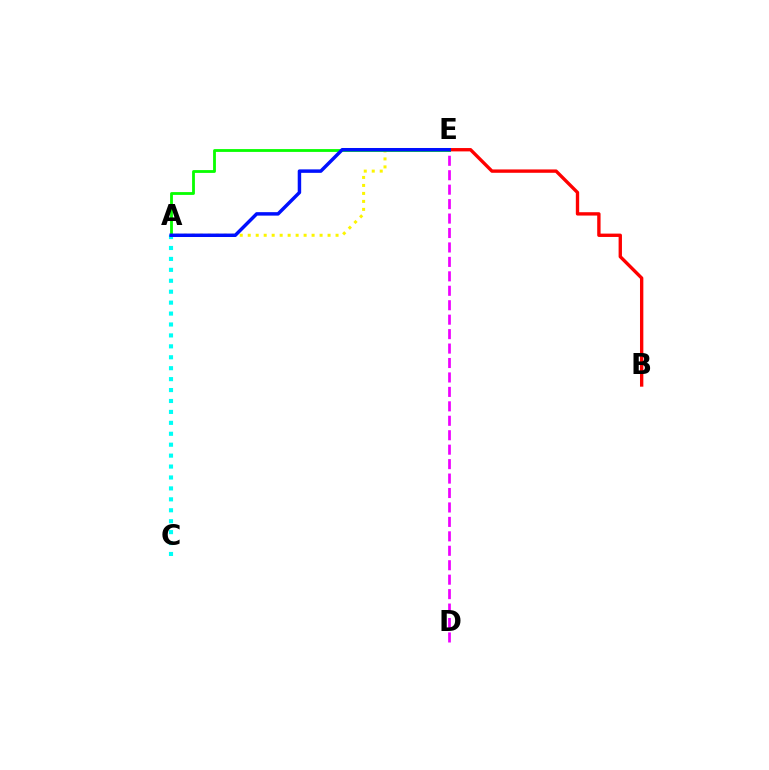{('A', 'E'): [{'color': '#fcf500', 'line_style': 'dotted', 'thickness': 2.17}, {'color': '#08ff00', 'line_style': 'solid', 'thickness': 2.02}, {'color': '#0010ff', 'line_style': 'solid', 'thickness': 2.49}], ('B', 'E'): [{'color': '#ff0000', 'line_style': 'solid', 'thickness': 2.41}], ('D', 'E'): [{'color': '#ee00ff', 'line_style': 'dashed', 'thickness': 1.96}], ('A', 'C'): [{'color': '#00fff6', 'line_style': 'dotted', 'thickness': 2.97}]}